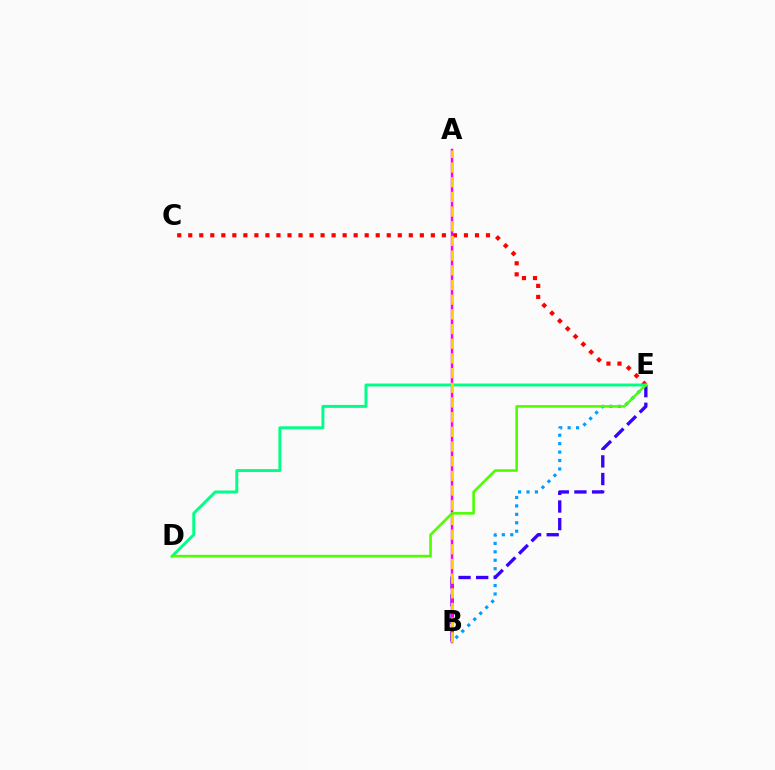{('C', 'E'): [{'color': '#ff0000', 'line_style': 'dotted', 'thickness': 3.0}], ('B', 'E'): [{'color': '#009eff', 'line_style': 'dotted', 'thickness': 2.29}, {'color': '#3700ff', 'line_style': 'dashed', 'thickness': 2.4}], ('A', 'B'): [{'color': '#ff00ed', 'line_style': 'solid', 'thickness': 1.79}, {'color': '#ffd500', 'line_style': 'dashed', 'thickness': 1.99}], ('D', 'E'): [{'color': '#00ff86', 'line_style': 'solid', 'thickness': 2.11}, {'color': '#4fff00', 'line_style': 'solid', 'thickness': 1.88}]}